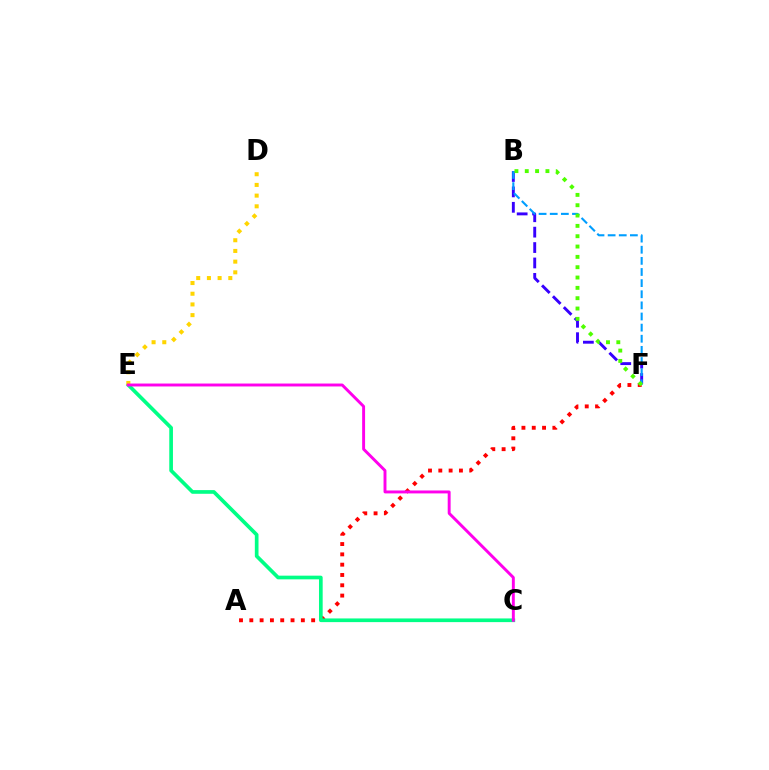{('A', 'F'): [{'color': '#ff0000', 'line_style': 'dotted', 'thickness': 2.8}], ('B', 'F'): [{'color': '#3700ff', 'line_style': 'dashed', 'thickness': 2.09}, {'color': '#009eff', 'line_style': 'dashed', 'thickness': 1.51}, {'color': '#4fff00', 'line_style': 'dotted', 'thickness': 2.81}], ('C', 'E'): [{'color': '#00ff86', 'line_style': 'solid', 'thickness': 2.65}, {'color': '#ff00ed', 'line_style': 'solid', 'thickness': 2.11}], ('D', 'E'): [{'color': '#ffd500', 'line_style': 'dotted', 'thickness': 2.91}]}